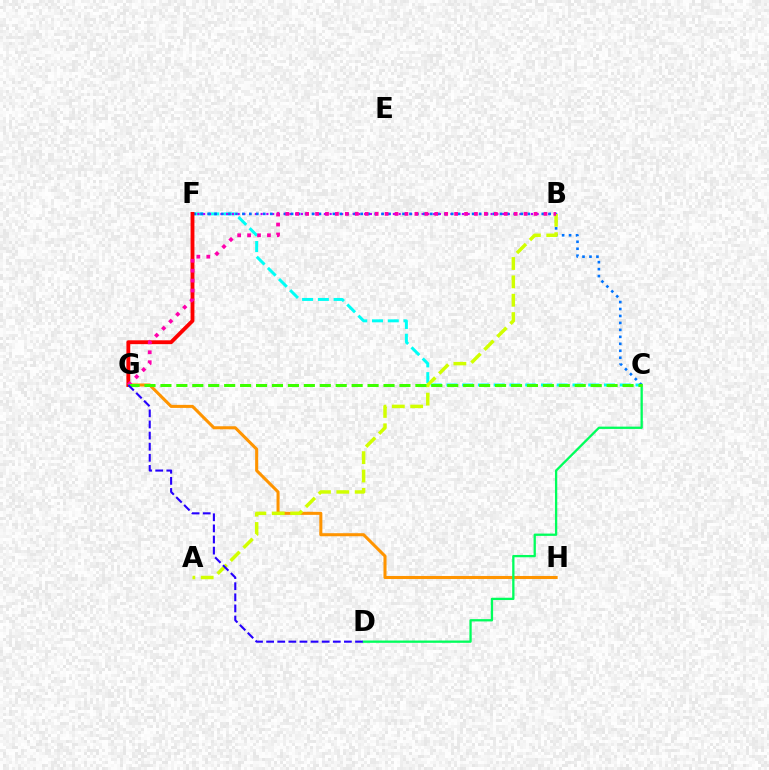{('C', 'F'): [{'color': '#00fff6', 'line_style': 'dashed', 'thickness': 2.14}, {'color': '#0074ff', 'line_style': 'dotted', 'thickness': 1.89}], ('G', 'H'): [{'color': '#ff9400', 'line_style': 'solid', 'thickness': 2.19}], ('B', 'F'): [{'color': '#b900ff', 'line_style': 'dotted', 'thickness': 1.56}], ('A', 'B'): [{'color': '#d1ff00', 'line_style': 'dashed', 'thickness': 2.49}], ('F', 'G'): [{'color': '#ff0000', 'line_style': 'solid', 'thickness': 2.77}], ('B', 'G'): [{'color': '#ff00ac', 'line_style': 'dotted', 'thickness': 2.7}], ('C', 'D'): [{'color': '#00ff5c', 'line_style': 'solid', 'thickness': 1.66}], ('C', 'G'): [{'color': '#3dff00', 'line_style': 'dashed', 'thickness': 2.16}], ('D', 'G'): [{'color': '#2500ff', 'line_style': 'dashed', 'thickness': 1.51}]}